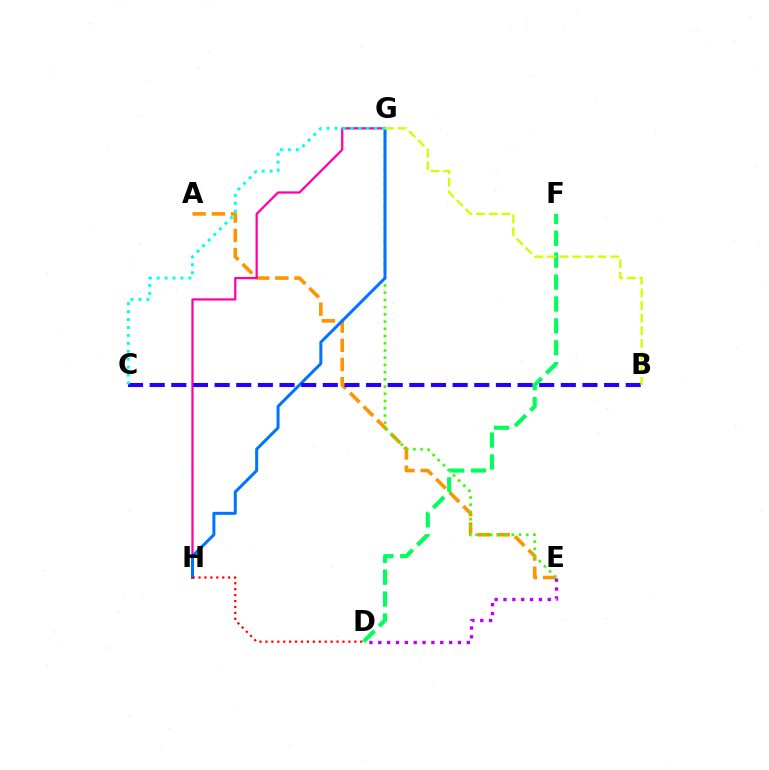{('A', 'E'): [{'color': '#ff9400', 'line_style': 'dashed', 'thickness': 2.61}], ('E', 'G'): [{'color': '#3dff00', 'line_style': 'dotted', 'thickness': 1.96}], ('D', 'F'): [{'color': '#00ff5c', 'line_style': 'dashed', 'thickness': 2.98}], ('D', 'E'): [{'color': '#b900ff', 'line_style': 'dotted', 'thickness': 2.41}], ('G', 'H'): [{'color': '#ff00ac', 'line_style': 'solid', 'thickness': 1.62}, {'color': '#0074ff', 'line_style': 'solid', 'thickness': 2.16}], ('D', 'H'): [{'color': '#ff0000', 'line_style': 'dotted', 'thickness': 1.61}], ('B', 'C'): [{'color': '#2500ff', 'line_style': 'dashed', 'thickness': 2.94}], ('B', 'G'): [{'color': '#d1ff00', 'line_style': 'dashed', 'thickness': 1.72}], ('C', 'G'): [{'color': '#00fff6', 'line_style': 'dotted', 'thickness': 2.15}]}